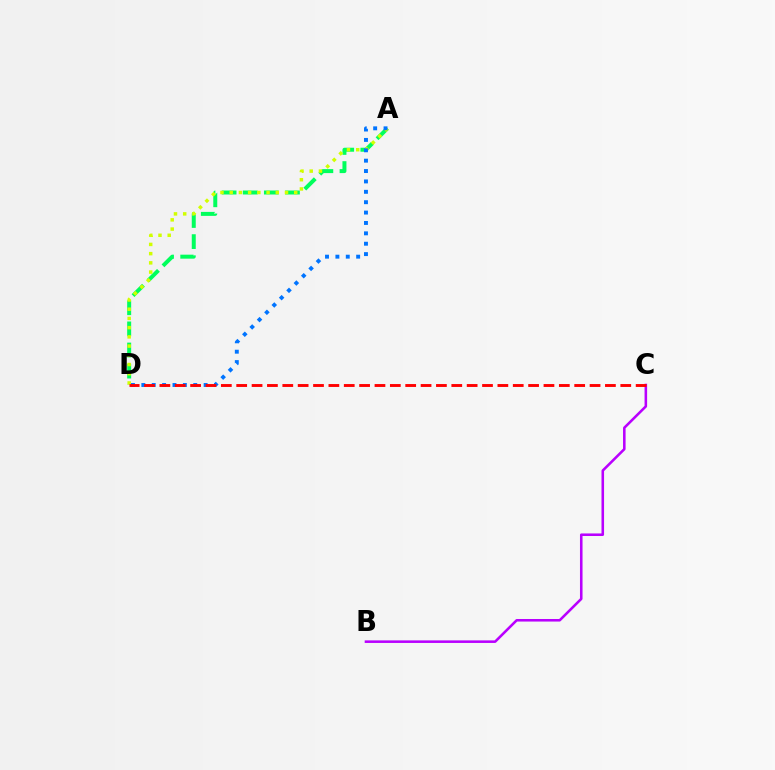{('A', 'D'): [{'color': '#00ff5c', 'line_style': 'dashed', 'thickness': 2.87}, {'color': '#d1ff00', 'line_style': 'dotted', 'thickness': 2.5}, {'color': '#0074ff', 'line_style': 'dotted', 'thickness': 2.82}], ('B', 'C'): [{'color': '#b900ff', 'line_style': 'solid', 'thickness': 1.84}], ('C', 'D'): [{'color': '#ff0000', 'line_style': 'dashed', 'thickness': 2.09}]}